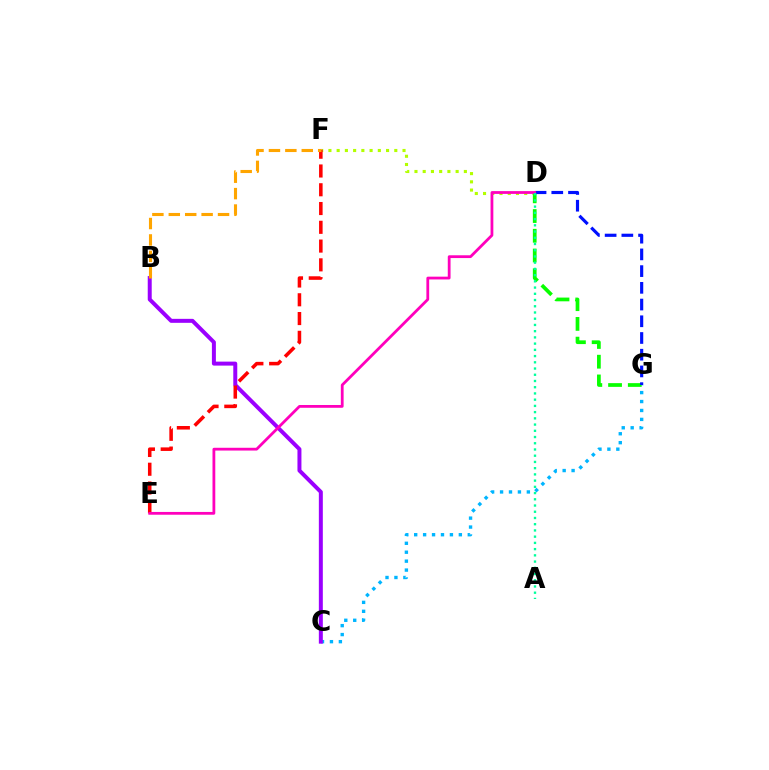{('C', 'G'): [{'color': '#00b5ff', 'line_style': 'dotted', 'thickness': 2.43}], ('D', 'F'): [{'color': '#b3ff00', 'line_style': 'dotted', 'thickness': 2.24}], ('D', 'G'): [{'color': '#08ff00', 'line_style': 'dashed', 'thickness': 2.68}, {'color': '#0010ff', 'line_style': 'dashed', 'thickness': 2.27}], ('B', 'C'): [{'color': '#9b00ff', 'line_style': 'solid', 'thickness': 2.86}], ('E', 'F'): [{'color': '#ff0000', 'line_style': 'dashed', 'thickness': 2.55}], ('B', 'F'): [{'color': '#ffa500', 'line_style': 'dashed', 'thickness': 2.23}], ('D', 'E'): [{'color': '#ff00bd', 'line_style': 'solid', 'thickness': 2.0}], ('A', 'D'): [{'color': '#00ff9d', 'line_style': 'dotted', 'thickness': 1.69}]}